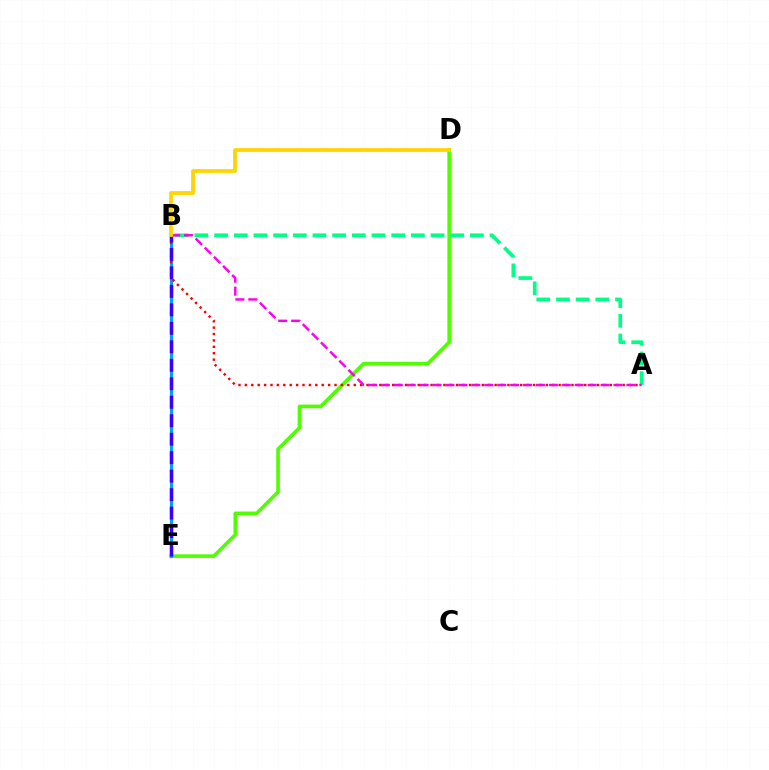{('D', 'E'): [{'color': '#4fff00', 'line_style': 'solid', 'thickness': 2.61}], ('B', 'E'): [{'color': '#009eff', 'line_style': 'solid', 'thickness': 2.26}, {'color': '#3700ff', 'line_style': 'dashed', 'thickness': 2.51}], ('A', 'B'): [{'color': '#ff0000', 'line_style': 'dotted', 'thickness': 1.74}, {'color': '#00ff86', 'line_style': 'dashed', 'thickness': 2.67}, {'color': '#ff00ed', 'line_style': 'dashed', 'thickness': 1.76}], ('B', 'D'): [{'color': '#ffd500', 'line_style': 'solid', 'thickness': 2.71}]}